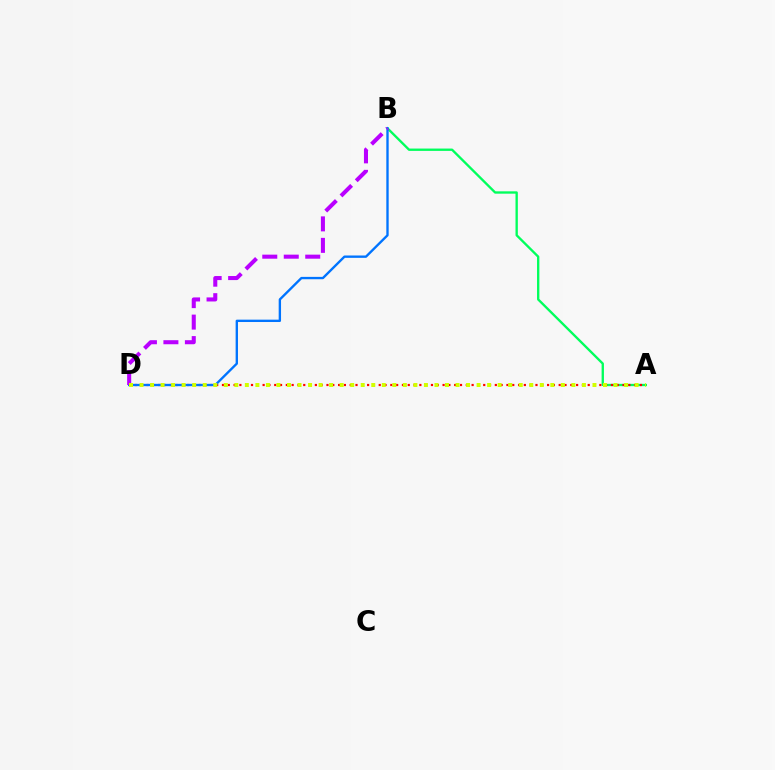{('A', 'B'): [{'color': '#00ff5c', 'line_style': 'solid', 'thickness': 1.69}], ('A', 'D'): [{'color': '#ff0000', 'line_style': 'dotted', 'thickness': 1.58}, {'color': '#d1ff00', 'line_style': 'dotted', 'thickness': 2.86}], ('B', 'D'): [{'color': '#0074ff', 'line_style': 'solid', 'thickness': 1.7}, {'color': '#b900ff', 'line_style': 'dashed', 'thickness': 2.92}]}